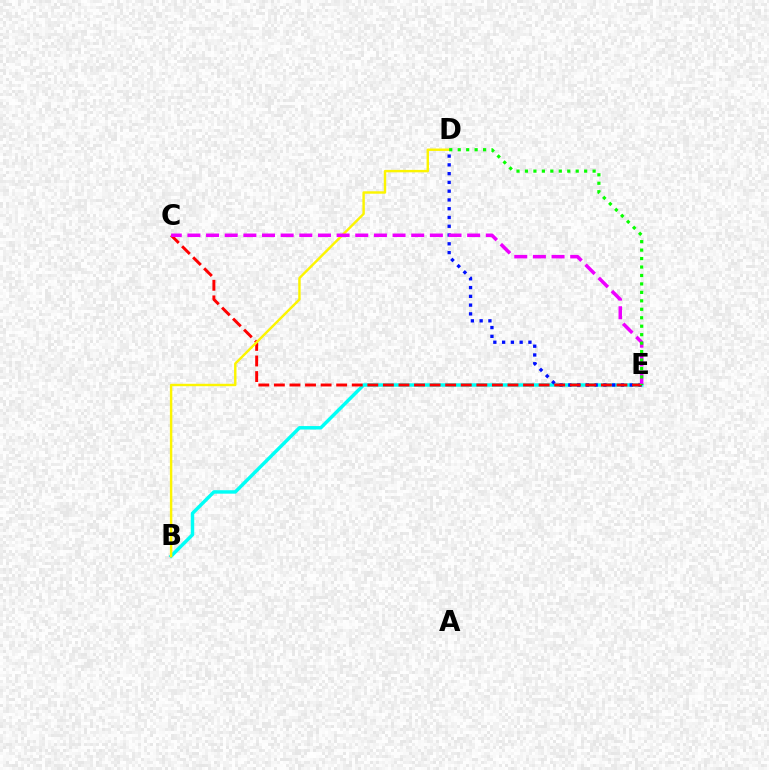{('B', 'E'): [{'color': '#00fff6', 'line_style': 'solid', 'thickness': 2.48}], ('D', 'E'): [{'color': '#0010ff', 'line_style': 'dotted', 'thickness': 2.38}, {'color': '#08ff00', 'line_style': 'dotted', 'thickness': 2.3}], ('C', 'E'): [{'color': '#ff0000', 'line_style': 'dashed', 'thickness': 2.12}, {'color': '#ee00ff', 'line_style': 'dashed', 'thickness': 2.53}], ('B', 'D'): [{'color': '#fcf500', 'line_style': 'solid', 'thickness': 1.75}]}